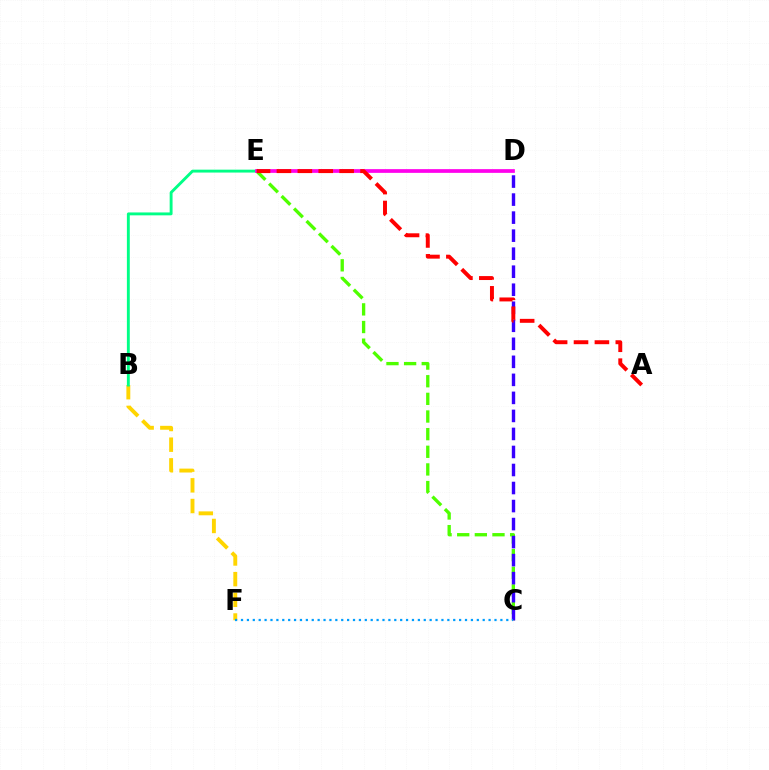{('C', 'E'): [{'color': '#4fff00', 'line_style': 'dashed', 'thickness': 2.4}], ('B', 'F'): [{'color': '#ffd500', 'line_style': 'dashed', 'thickness': 2.81}], ('C', 'D'): [{'color': '#3700ff', 'line_style': 'dashed', 'thickness': 2.45}], ('C', 'F'): [{'color': '#009eff', 'line_style': 'dotted', 'thickness': 1.6}], ('B', 'E'): [{'color': '#00ff86', 'line_style': 'solid', 'thickness': 2.08}], ('D', 'E'): [{'color': '#ff00ed', 'line_style': 'solid', 'thickness': 2.68}], ('A', 'E'): [{'color': '#ff0000', 'line_style': 'dashed', 'thickness': 2.84}]}